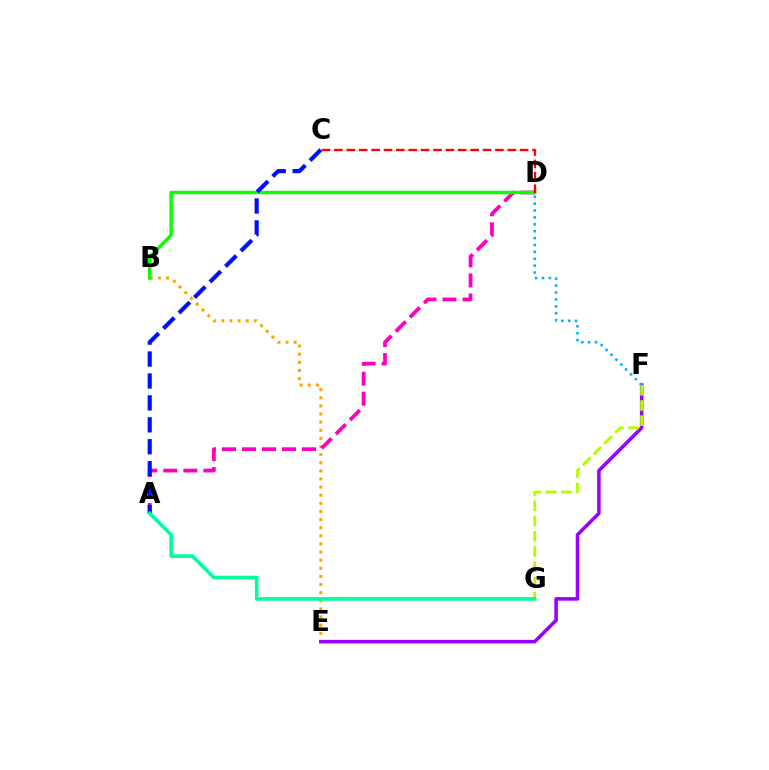{('B', 'E'): [{'color': '#ffa500', 'line_style': 'dotted', 'thickness': 2.21}], ('A', 'D'): [{'color': '#ff00bd', 'line_style': 'dashed', 'thickness': 2.72}], ('B', 'D'): [{'color': '#08ff00', 'line_style': 'solid', 'thickness': 2.47}], ('E', 'F'): [{'color': '#9b00ff', 'line_style': 'solid', 'thickness': 2.56}], ('F', 'G'): [{'color': '#b3ff00', 'line_style': 'dashed', 'thickness': 2.06}], ('D', 'F'): [{'color': '#00b5ff', 'line_style': 'dotted', 'thickness': 1.87}], ('C', 'D'): [{'color': '#ff0000', 'line_style': 'dashed', 'thickness': 1.68}], ('A', 'C'): [{'color': '#0010ff', 'line_style': 'dashed', 'thickness': 2.98}], ('A', 'G'): [{'color': '#00ff9d', 'line_style': 'solid', 'thickness': 2.59}]}